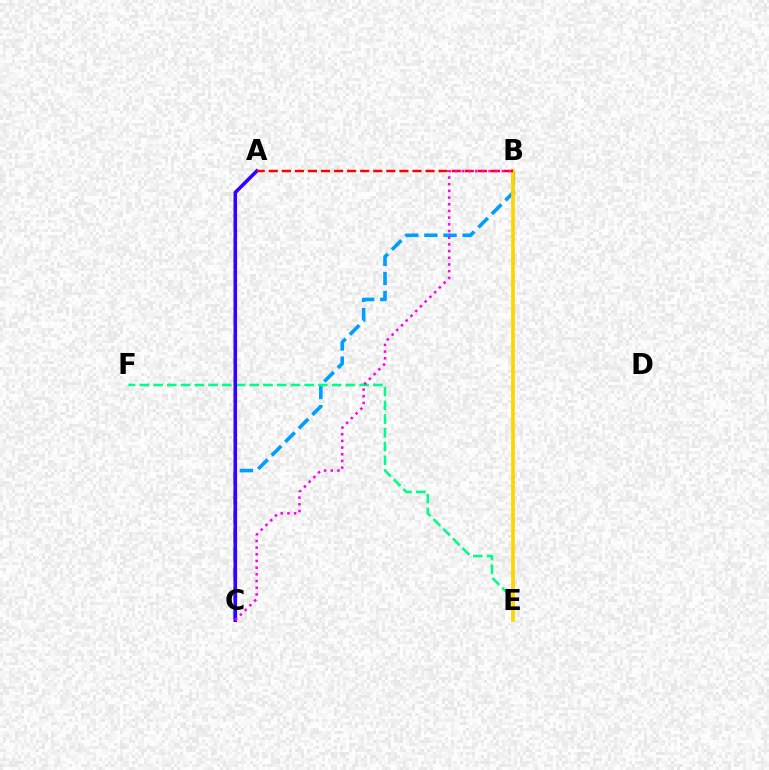{('B', 'C'): [{'color': '#009eff', 'line_style': 'dashed', 'thickness': 2.6}, {'color': '#ff00ed', 'line_style': 'dotted', 'thickness': 1.82}], ('E', 'F'): [{'color': '#00ff86', 'line_style': 'dashed', 'thickness': 1.87}], ('A', 'C'): [{'color': '#3700ff', 'line_style': 'solid', 'thickness': 2.58}], ('B', 'E'): [{'color': '#4fff00', 'line_style': 'dashed', 'thickness': 1.64}, {'color': '#ffd500', 'line_style': 'solid', 'thickness': 2.64}], ('A', 'B'): [{'color': '#ff0000', 'line_style': 'dashed', 'thickness': 1.77}]}